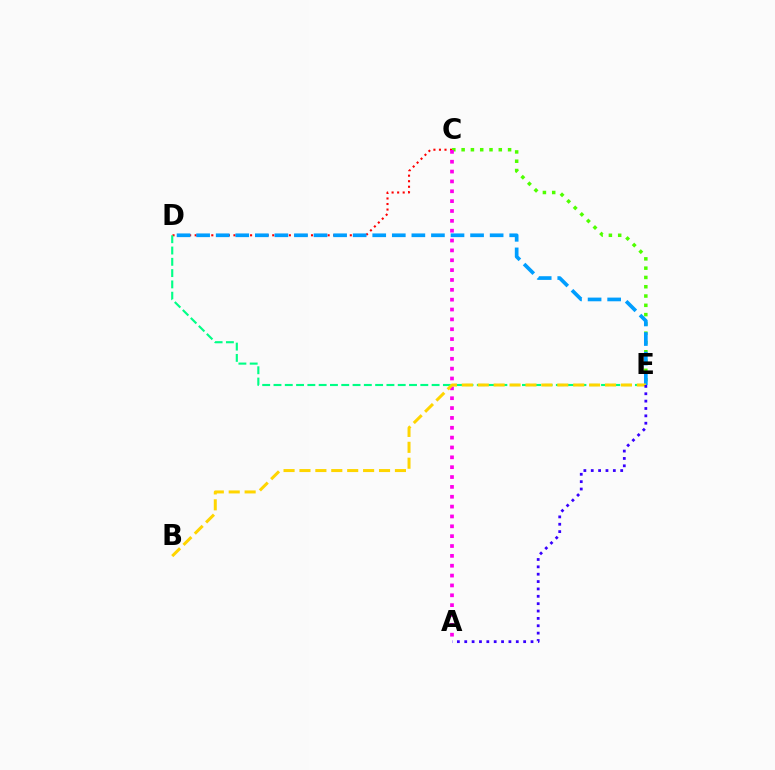{('C', 'D'): [{'color': '#ff0000', 'line_style': 'dotted', 'thickness': 1.51}], ('D', 'E'): [{'color': '#00ff86', 'line_style': 'dashed', 'thickness': 1.53}, {'color': '#009eff', 'line_style': 'dashed', 'thickness': 2.66}], ('C', 'E'): [{'color': '#4fff00', 'line_style': 'dotted', 'thickness': 2.52}], ('A', 'C'): [{'color': '#ff00ed', 'line_style': 'dotted', 'thickness': 2.68}], ('B', 'E'): [{'color': '#ffd500', 'line_style': 'dashed', 'thickness': 2.16}], ('A', 'E'): [{'color': '#3700ff', 'line_style': 'dotted', 'thickness': 2.0}]}